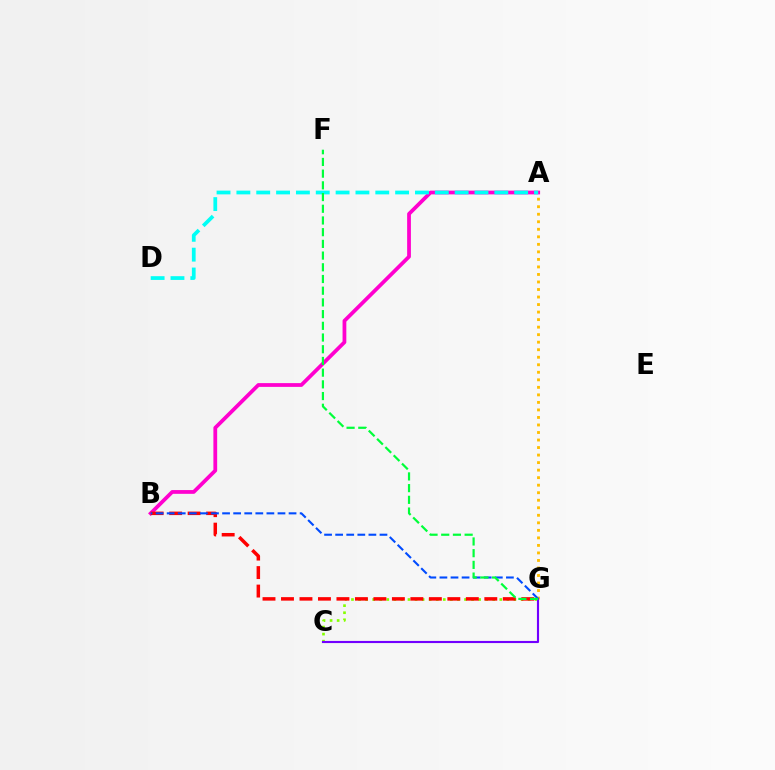{('C', 'G'): [{'color': '#84ff00', 'line_style': 'dotted', 'thickness': 1.92}, {'color': '#7200ff', 'line_style': 'solid', 'thickness': 1.54}], ('A', 'B'): [{'color': '#ff00cf', 'line_style': 'solid', 'thickness': 2.71}], ('A', 'G'): [{'color': '#ffbd00', 'line_style': 'dotted', 'thickness': 2.04}], ('B', 'G'): [{'color': '#ff0000', 'line_style': 'dashed', 'thickness': 2.51}, {'color': '#004bff', 'line_style': 'dashed', 'thickness': 1.51}], ('A', 'D'): [{'color': '#00fff6', 'line_style': 'dashed', 'thickness': 2.7}], ('F', 'G'): [{'color': '#00ff39', 'line_style': 'dashed', 'thickness': 1.59}]}